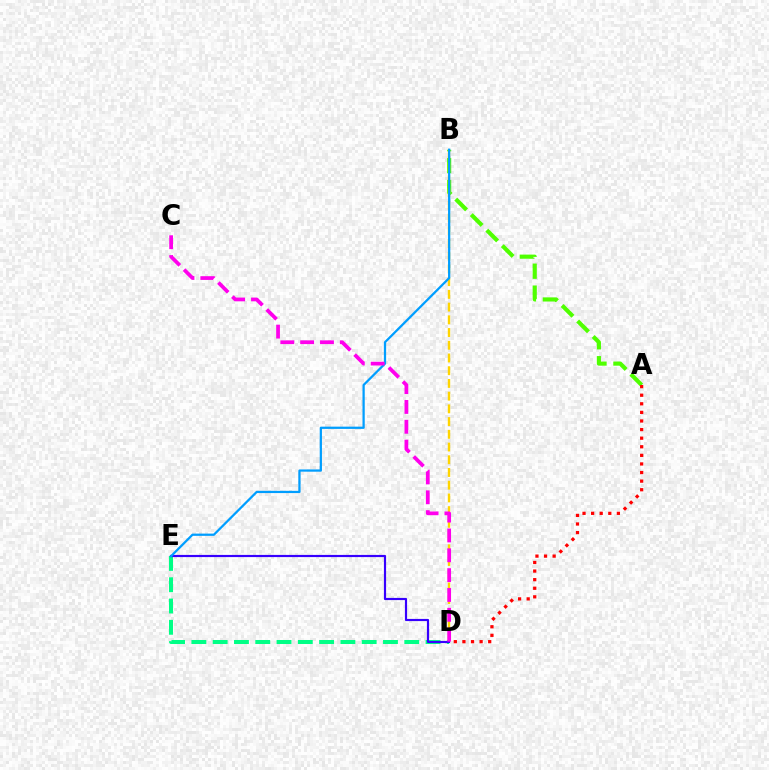{('A', 'B'): [{'color': '#4fff00', 'line_style': 'dashed', 'thickness': 2.98}], ('D', 'E'): [{'color': '#00ff86', 'line_style': 'dashed', 'thickness': 2.89}, {'color': '#3700ff', 'line_style': 'solid', 'thickness': 1.57}], ('B', 'D'): [{'color': '#ffd500', 'line_style': 'dashed', 'thickness': 1.73}], ('A', 'D'): [{'color': '#ff0000', 'line_style': 'dotted', 'thickness': 2.33}], ('B', 'E'): [{'color': '#009eff', 'line_style': 'solid', 'thickness': 1.62}], ('C', 'D'): [{'color': '#ff00ed', 'line_style': 'dashed', 'thickness': 2.7}]}